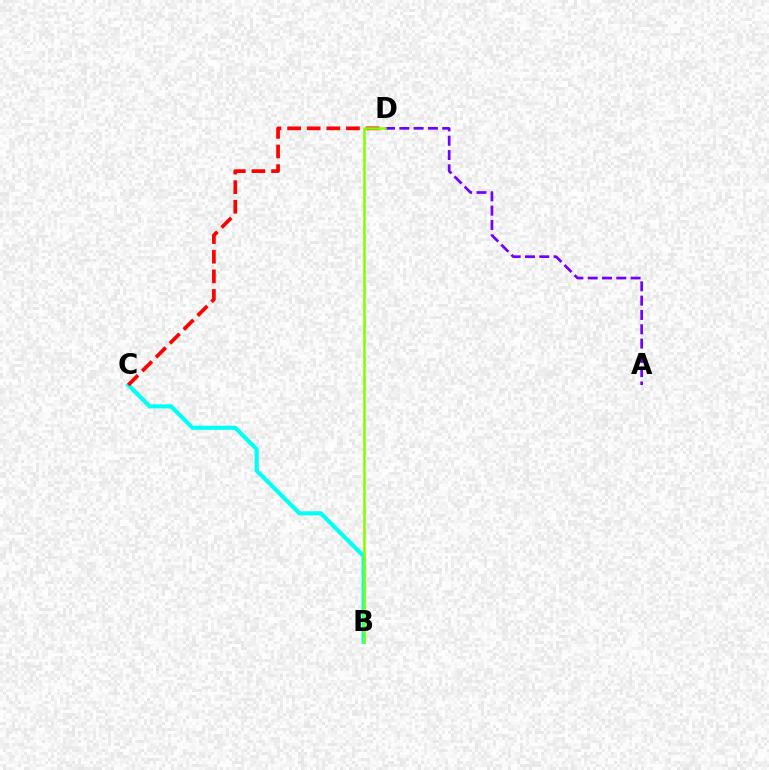{('A', 'D'): [{'color': '#7200ff', 'line_style': 'dashed', 'thickness': 1.94}], ('B', 'C'): [{'color': '#00fff6', 'line_style': 'solid', 'thickness': 2.97}], ('C', 'D'): [{'color': '#ff0000', 'line_style': 'dashed', 'thickness': 2.66}], ('B', 'D'): [{'color': '#84ff00', 'line_style': 'solid', 'thickness': 1.84}]}